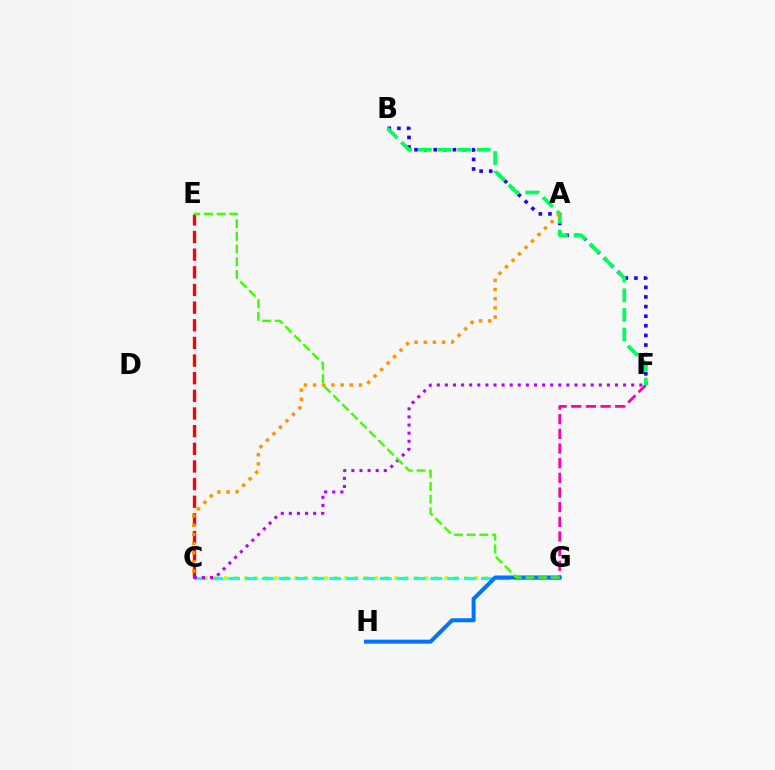{('F', 'G'): [{'color': '#ff00ac', 'line_style': 'dashed', 'thickness': 1.99}], ('C', 'G'): [{'color': '#d1ff00', 'line_style': 'dotted', 'thickness': 2.72}, {'color': '#00fff6', 'line_style': 'dashed', 'thickness': 2.29}], ('B', 'F'): [{'color': '#2500ff', 'line_style': 'dotted', 'thickness': 2.61}, {'color': '#00ff5c', 'line_style': 'dashed', 'thickness': 2.67}], ('G', 'H'): [{'color': '#0074ff', 'line_style': 'solid', 'thickness': 2.89}], ('C', 'E'): [{'color': '#ff0000', 'line_style': 'dashed', 'thickness': 2.4}], ('A', 'C'): [{'color': '#ff9400', 'line_style': 'dotted', 'thickness': 2.49}], ('C', 'F'): [{'color': '#b900ff', 'line_style': 'dotted', 'thickness': 2.2}], ('E', 'G'): [{'color': '#3dff00', 'line_style': 'dashed', 'thickness': 1.73}]}